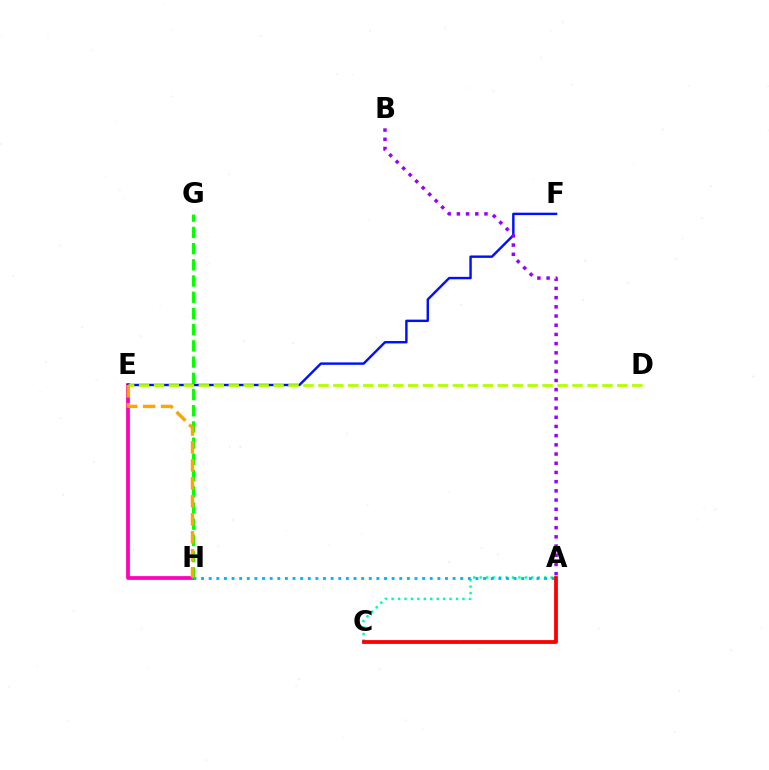{('E', 'H'): [{'color': '#ff00bd', 'line_style': 'solid', 'thickness': 2.7}, {'color': '#ffa500', 'line_style': 'dashed', 'thickness': 2.44}], ('E', 'F'): [{'color': '#0010ff', 'line_style': 'solid', 'thickness': 1.75}], ('A', 'B'): [{'color': '#9b00ff', 'line_style': 'dotted', 'thickness': 2.5}], ('A', 'C'): [{'color': '#00ff9d', 'line_style': 'dotted', 'thickness': 1.75}, {'color': '#ff0000', 'line_style': 'solid', 'thickness': 2.73}], ('A', 'H'): [{'color': '#00b5ff', 'line_style': 'dotted', 'thickness': 2.07}], ('G', 'H'): [{'color': '#08ff00', 'line_style': 'dashed', 'thickness': 2.2}], ('D', 'E'): [{'color': '#b3ff00', 'line_style': 'dashed', 'thickness': 2.03}]}